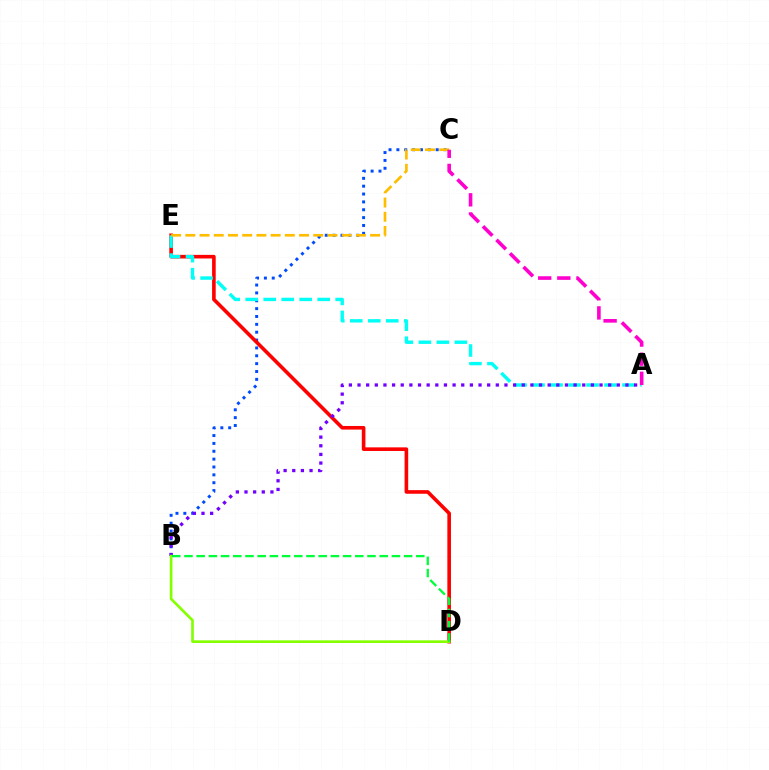{('B', 'C'): [{'color': '#004bff', 'line_style': 'dotted', 'thickness': 2.14}], ('D', 'E'): [{'color': '#ff0000', 'line_style': 'solid', 'thickness': 2.6}], ('A', 'E'): [{'color': '#00fff6', 'line_style': 'dashed', 'thickness': 2.44}], ('A', 'B'): [{'color': '#7200ff', 'line_style': 'dotted', 'thickness': 2.35}], ('C', 'E'): [{'color': '#ffbd00', 'line_style': 'dashed', 'thickness': 1.93}], ('B', 'D'): [{'color': '#84ff00', 'line_style': 'solid', 'thickness': 1.91}, {'color': '#00ff39', 'line_style': 'dashed', 'thickness': 1.66}], ('A', 'C'): [{'color': '#ff00cf', 'line_style': 'dashed', 'thickness': 2.6}]}